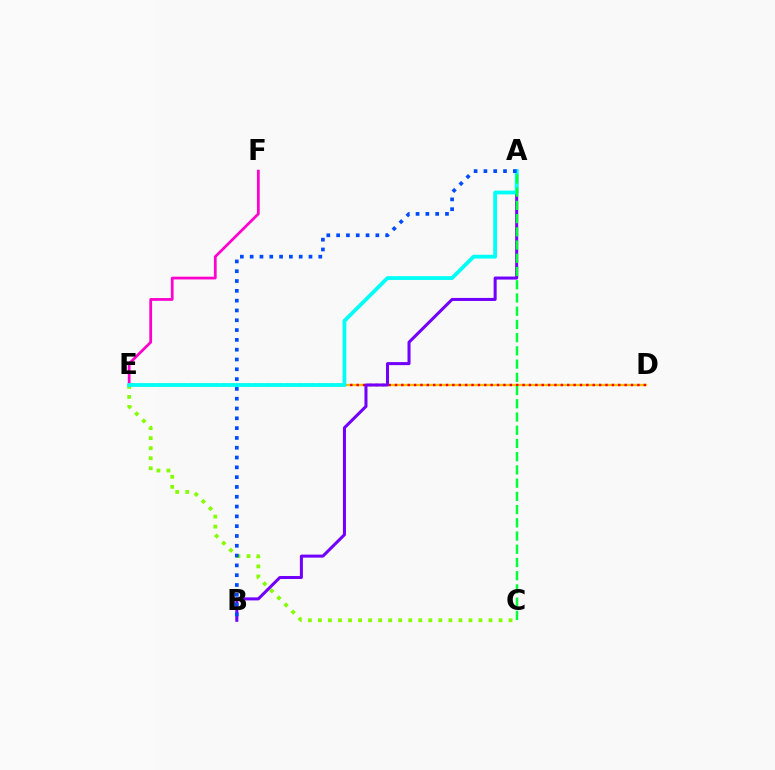{('E', 'F'): [{'color': '#ff00cf', 'line_style': 'solid', 'thickness': 1.98}], ('D', 'E'): [{'color': '#ffbd00', 'line_style': 'solid', 'thickness': 1.66}, {'color': '#ff0000', 'line_style': 'dotted', 'thickness': 1.73}], ('C', 'E'): [{'color': '#84ff00', 'line_style': 'dotted', 'thickness': 2.73}], ('A', 'B'): [{'color': '#7200ff', 'line_style': 'solid', 'thickness': 2.18}, {'color': '#004bff', 'line_style': 'dotted', 'thickness': 2.66}], ('A', 'E'): [{'color': '#00fff6', 'line_style': 'solid', 'thickness': 2.73}], ('A', 'C'): [{'color': '#00ff39', 'line_style': 'dashed', 'thickness': 1.8}]}